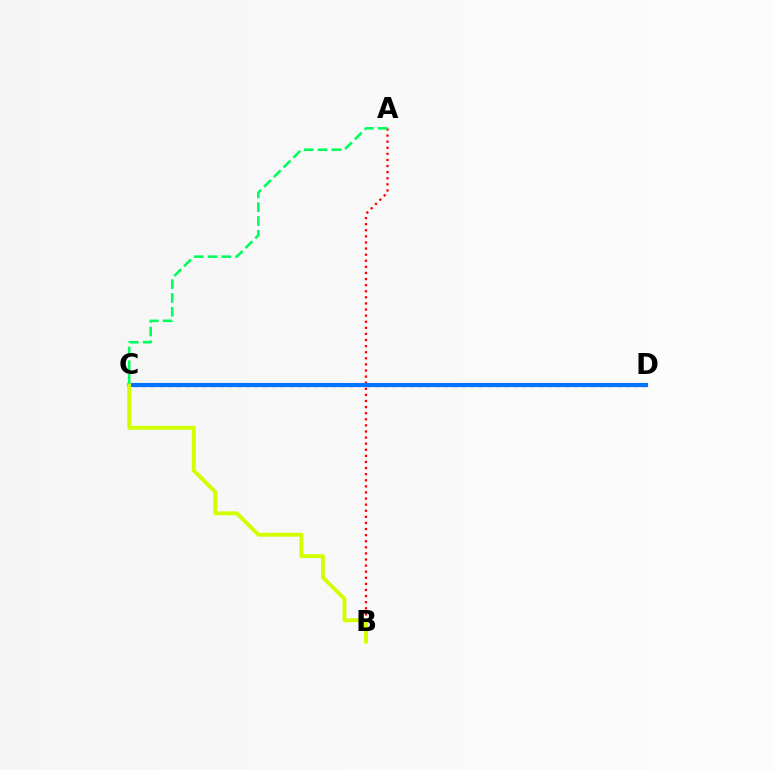{('A', 'B'): [{'color': '#ff0000', 'line_style': 'dotted', 'thickness': 1.66}], ('C', 'D'): [{'color': '#b900ff', 'line_style': 'dotted', 'thickness': 2.35}, {'color': '#0074ff', 'line_style': 'solid', 'thickness': 2.99}], ('B', 'C'): [{'color': '#d1ff00', 'line_style': 'solid', 'thickness': 2.8}], ('A', 'C'): [{'color': '#00ff5c', 'line_style': 'dashed', 'thickness': 1.87}]}